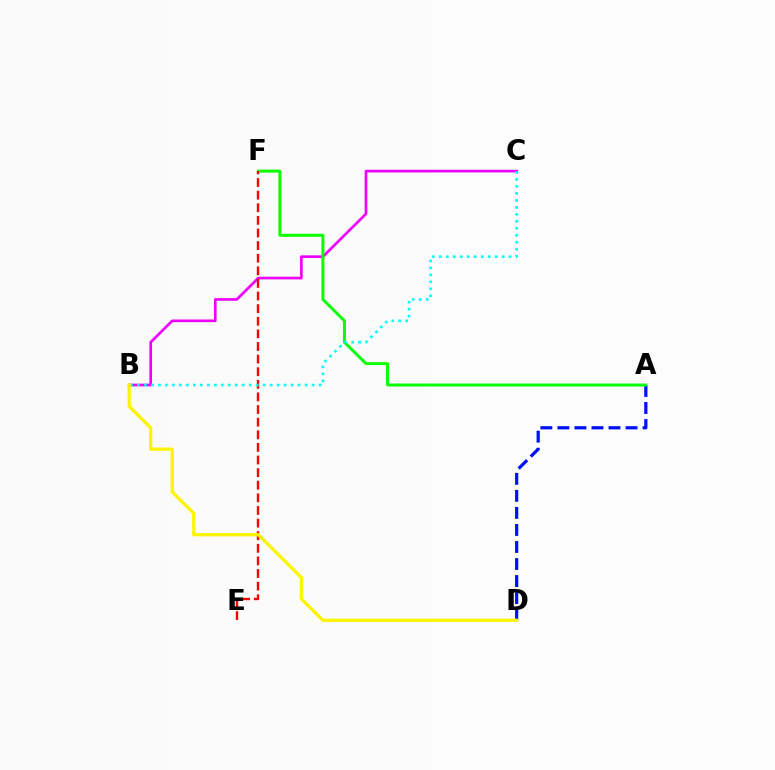{('A', 'D'): [{'color': '#0010ff', 'line_style': 'dashed', 'thickness': 2.31}], ('B', 'C'): [{'color': '#ee00ff', 'line_style': 'solid', 'thickness': 1.92}, {'color': '#00fff6', 'line_style': 'dotted', 'thickness': 1.9}], ('A', 'F'): [{'color': '#08ff00', 'line_style': 'solid', 'thickness': 2.13}], ('E', 'F'): [{'color': '#ff0000', 'line_style': 'dashed', 'thickness': 1.71}], ('B', 'D'): [{'color': '#fcf500', 'line_style': 'solid', 'thickness': 2.34}]}